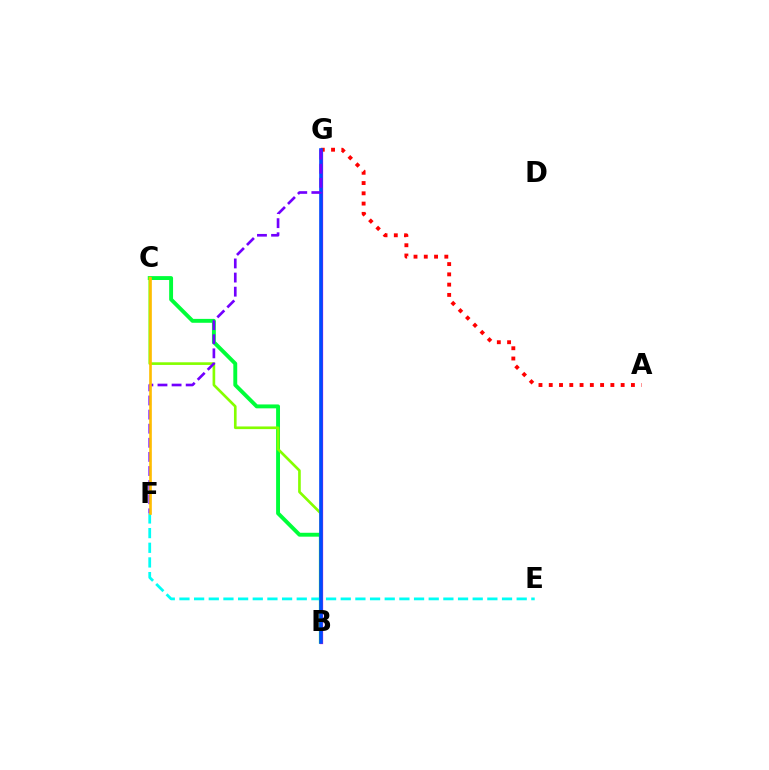{('B', 'C'): [{'color': '#00ff39', 'line_style': 'solid', 'thickness': 2.8}, {'color': '#84ff00', 'line_style': 'solid', 'thickness': 1.91}], ('B', 'G'): [{'color': '#ff00cf', 'line_style': 'solid', 'thickness': 2.36}, {'color': '#004bff', 'line_style': 'solid', 'thickness': 2.6}], ('A', 'G'): [{'color': '#ff0000', 'line_style': 'dotted', 'thickness': 2.79}], ('E', 'F'): [{'color': '#00fff6', 'line_style': 'dashed', 'thickness': 1.99}], ('F', 'G'): [{'color': '#7200ff', 'line_style': 'dashed', 'thickness': 1.92}], ('C', 'F'): [{'color': '#ffbd00', 'line_style': 'solid', 'thickness': 1.9}]}